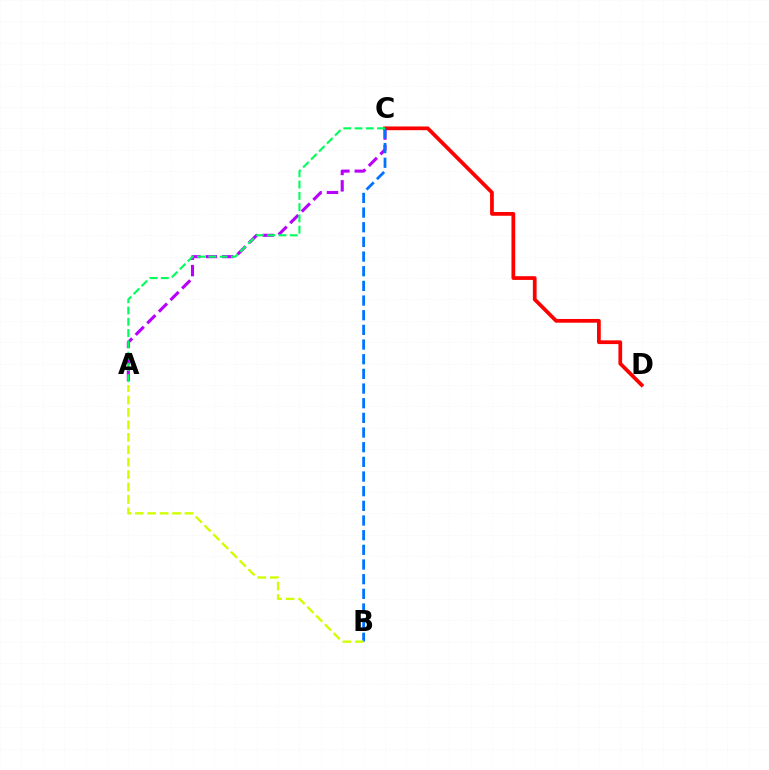{('A', 'C'): [{'color': '#b900ff', 'line_style': 'dashed', 'thickness': 2.23}, {'color': '#00ff5c', 'line_style': 'dashed', 'thickness': 1.53}], ('C', 'D'): [{'color': '#ff0000', 'line_style': 'solid', 'thickness': 2.69}], ('B', 'C'): [{'color': '#0074ff', 'line_style': 'dashed', 'thickness': 1.99}], ('A', 'B'): [{'color': '#d1ff00', 'line_style': 'dashed', 'thickness': 1.69}]}